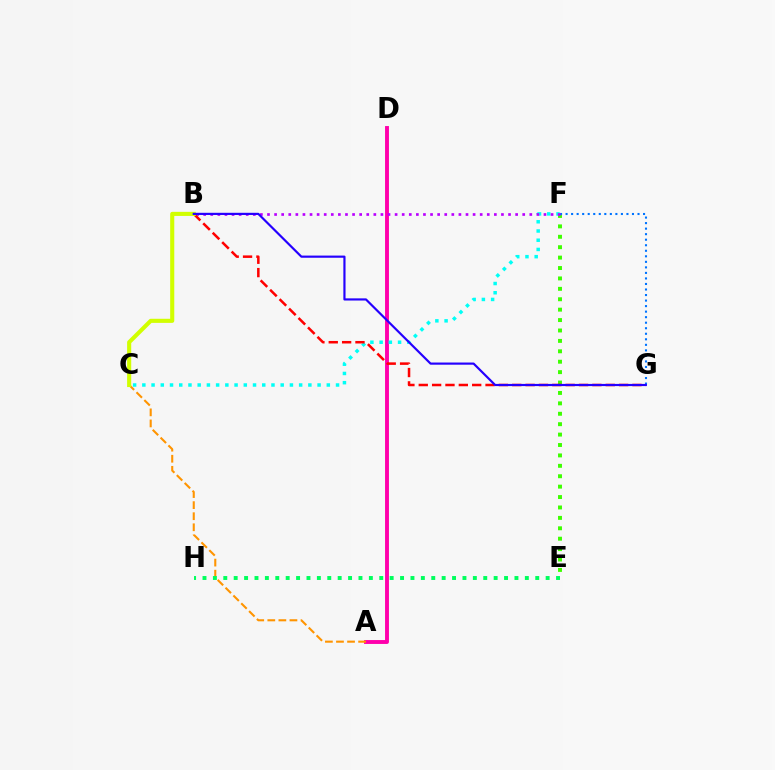{('A', 'D'): [{'color': '#ff00ac', 'line_style': 'solid', 'thickness': 2.81}], ('A', 'C'): [{'color': '#ff9400', 'line_style': 'dashed', 'thickness': 1.5}], ('E', 'F'): [{'color': '#3dff00', 'line_style': 'dotted', 'thickness': 2.83}], ('C', 'F'): [{'color': '#00fff6', 'line_style': 'dotted', 'thickness': 2.51}], ('F', 'G'): [{'color': '#0074ff', 'line_style': 'dotted', 'thickness': 1.5}], ('E', 'H'): [{'color': '#00ff5c', 'line_style': 'dotted', 'thickness': 2.83}], ('B', 'F'): [{'color': '#b900ff', 'line_style': 'dotted', 'thickness': 1.93}], ('B', 'G'): [{'color': '#ff0000', 'line_style': 'dashed', 'thickness': 1.81}, {'color': '#2500ff', 'line_style': 'solid', 'thickness': 1.57}], ('B', 'C'): [{'color': '#d1ff00', 'line_style': 'solid', 'thickness': 2.95}]}